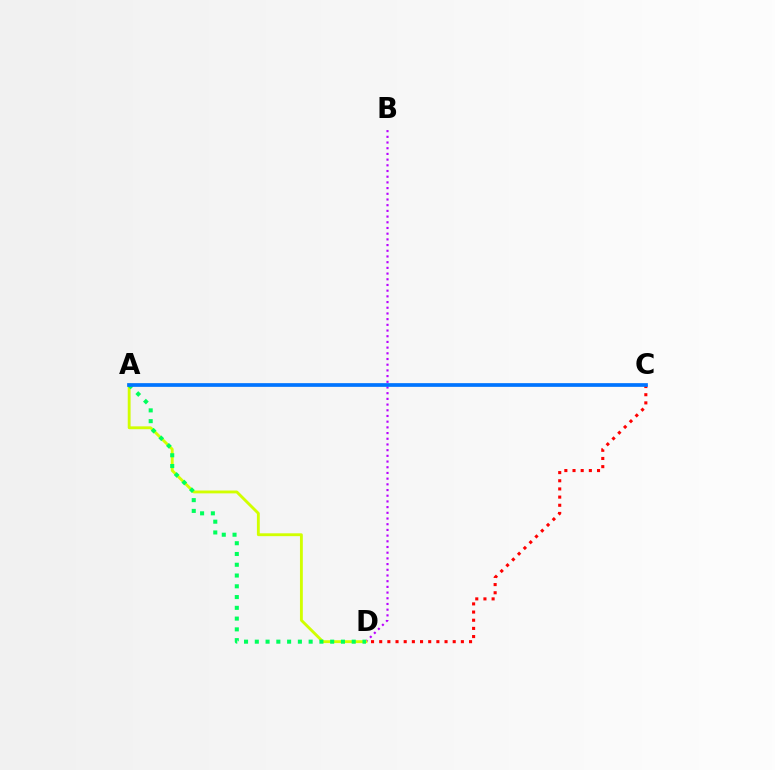{('B', 'D'): [{'color': '#b900ff', 'line_style': 'dotted', 'thickness': 1.55}], ('C', 'D'): [{'color': '#ff0000', 'line_style': 'dotted', 'thickness': 2.22}], ('A', 'D'): [{'color': '#d1ff00', 'line_style': 'solid', 'thickness': 2.06}, {'color': '#00ff5c', 'line_style': 'dotted', 'thickness': 2.93}], ('A', 'C'): [{'color': '#0074ff', 'line_style': 'solid', 'thickness': 2.67}]}